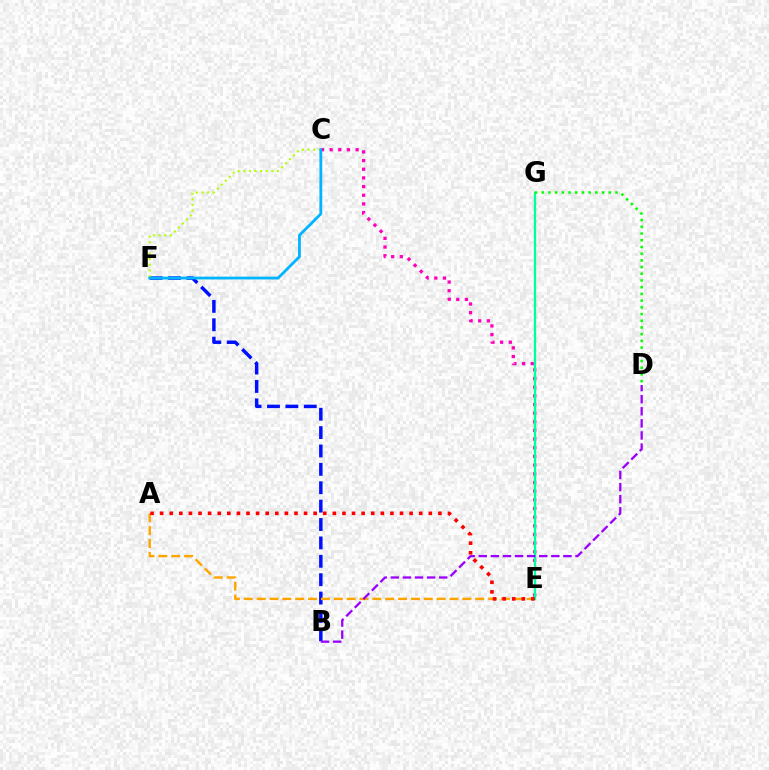{('C', 'E'): [{'color': '#ff00bd', 'line_style': 'dotted', 'thickness': 2.35}], ('B', 'F'): [{'color': '#0010ff', 'line_style': 'dashed', 'thickness': 2.5}], ('C', 'F'): [{'color': '#b3ff00', 'line_style': 'dotted', 'thickness': 1.53}, {'color': '#00b5ff', 'line_style': 'solid', 'thickness': 2.02}], ('A', 'E'): [{'color': '#ffa500', 'line_style': 'dashed', 'thickness': 1.75}, {'color': '#ff0000', 'line_style': 'dotted', 'thickness': 2.61}], ('E', 'G'): [{'color': '#00ff9d', 'line_style': 'solid', 'thickness': 1.66}], ('D', 'G'): [{'color': '#08ff00', 'line_style': 'dotted', 'thickness': 1.82}], ('B', 'D'): [{'color': '#9b00ff', 'line_style': 'dashed', 'thickness': 1.64}]}